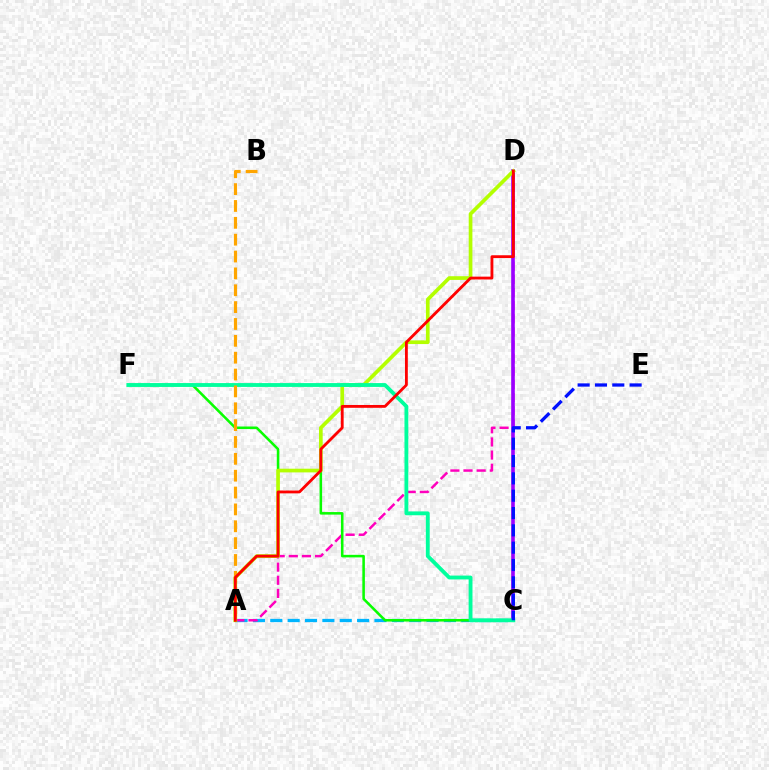{('A', 'C'): [{'color': '#00b5ff', 'line_style': 'dashed', 'thickness': 2.36}], ('A', 'D'): [{'color': '#ff00bd', 'line_style': 'dashed', 'thickness': 1.78}, {'color': '#b3ff00', 'line_style': 'solid', 'thickness': 2.66}, {'color': '#ff0000', 'line_style': 'solid', 'thickness': 2.04}], ('C', 'D'): [{'color': '#9b00ff', 'line_style': 'solid', 'thickness': 2.6}], ('C', 'F'): [{'color': '#08ff00', 'line_style': 'solid', 'thickness': 1.83}, {'color': '#00ff9d', 'line_style': 'solid', 'thickness': 2.77}], ('A', 'B'): [{'color': '#ffa500', 'line_style': 'dashed', 'thickness': 2.29}], ('C', 'E'): [{'color': '#0010ff', 'line_style': 'dashed', 'thickness': 2.35}]}